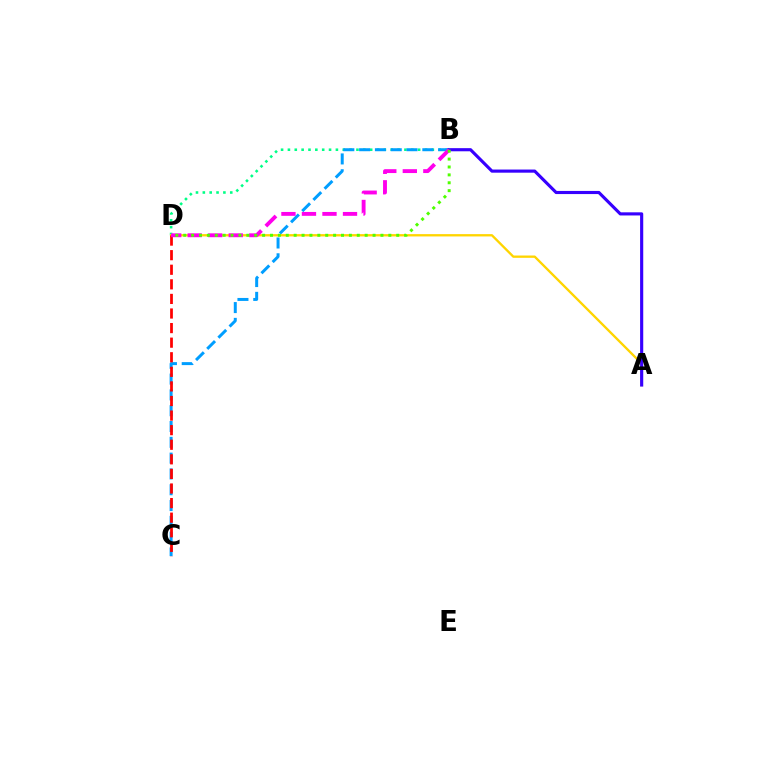{('B', 'D'): [{'color': '#00ff86', 'line_style': 'dotted', 'thickness': 1.86}, {'color': '#ff00ed', 'line_style': 'dashed', 'thickness': 2.79}, {'color': '#4fff00', 'line_style': 'dotted', 'thickness': 2.14}], ('B', 'C'): [{'color': '#009eff', 'line_style': 'dashed', 'thickness': 2.15}], ('A', 'D'): [{'color': '#ffd500', 'line_style': 'solid', 'thickness': 1.67}], ('C', 'D'): [{'color': '#ff0000', 'line_style': 'dashed', 'thickness': 1.98}], ('A', 'B'): [{'color': '#3700ff', 'line_style': 'solid', 'thickness': 2.26}]}